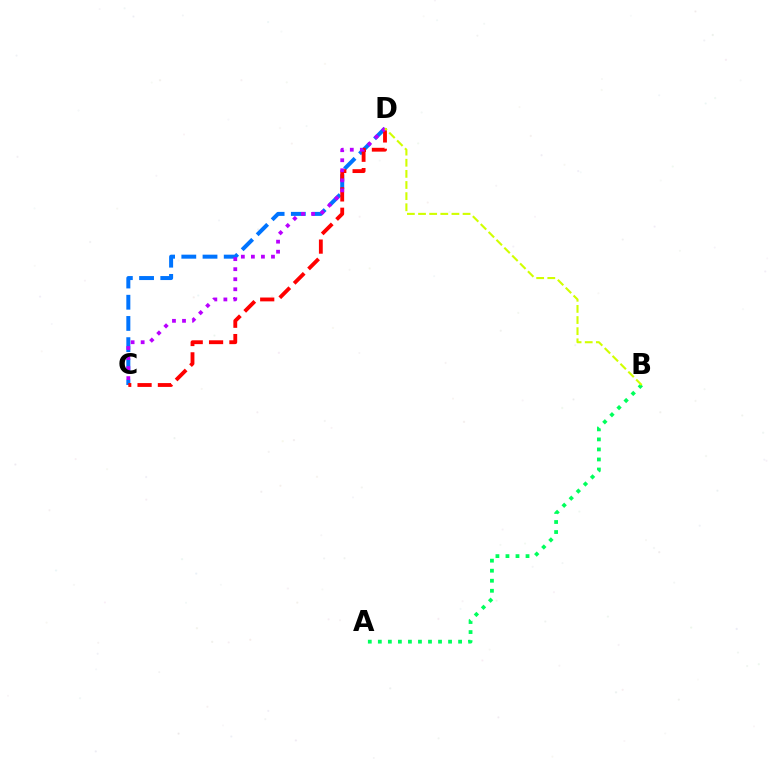{('C', 'D'): [{'color': '#0074ff', 'line_style': 'dashed', 'thickness': 2.88}, {'color': '#ff0000', 'line_style': 'dashed', 'thickness': 2.76}, {'color': '#b900ff', 'line_style': 'dotted', 'thickness': 2.73}], ('A', 'B'): [{'color': '#00ff5c', 'line_style': 'dotted', 'thickness': 2.73}], ('B', 'D'): [{'color': '#d1ff00', 'line_style': 'dashed', 'thickness': 1.51}]}